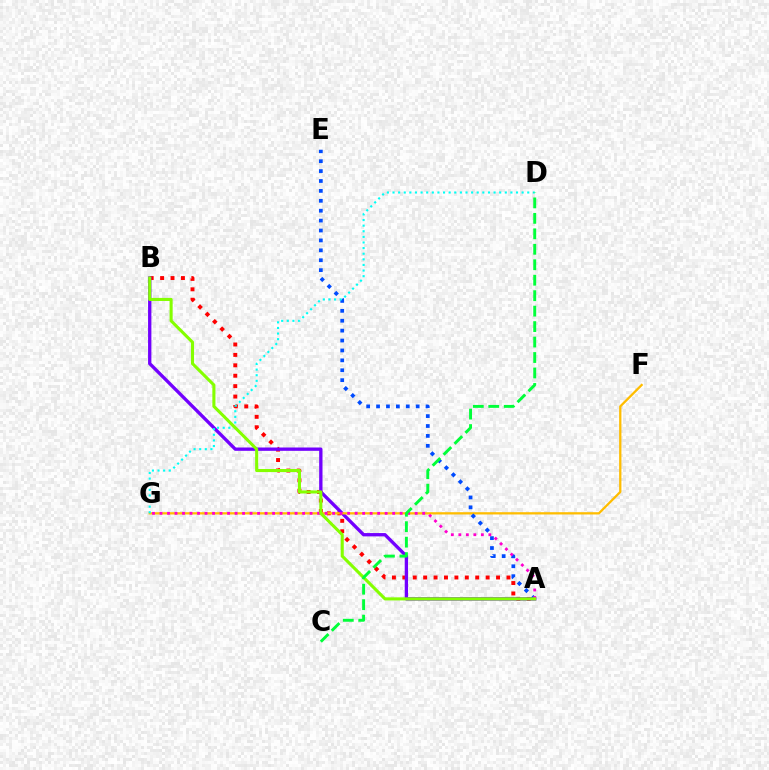{('A', 'B'): [{'color': '#ff0000', 'line_style': 'dotted', 'thickness': 2.83}, {'color': '#7200ff', 'line_style': 'solid', 'thickness': 2.39}, {'color': '#84ff00', 'line_style': 'solid', 'thickness': 2.22}], ('F', 'G'): [{'color': '#ffbd00', 'line_style': 'solid', 'thickness': 1.64}], ('A', 'E'): [{'color': '#004bff', 'line_style': 'dotted', 'thickness': 2.69}], ('D', 'G'): [{'color': '#00fff6', 'line_style': 'dotted', 'thickness': 1.53}], ('A', 'G'): [{'color': '#ff00cf', 'line_style': 'dotted', 'thickness': 2.04}], ('C', 'D'): [{'color': '#00ff39', 'line_style': 'dashed', 'thickness': 2.1}]}